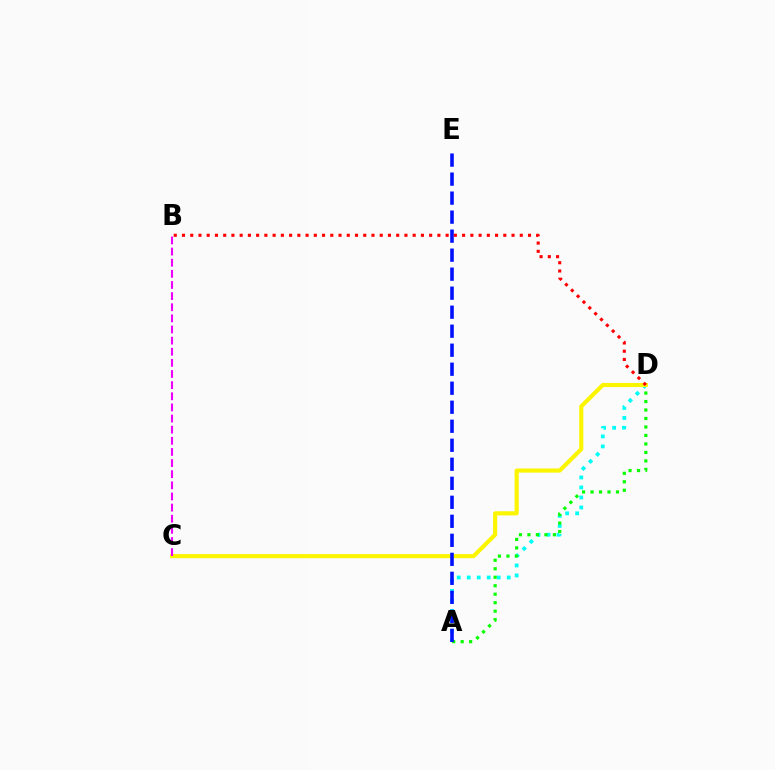{('A', 'D'): [{'color': '#00fff6', 'line_style': 'dotted', 'thickness': 2.72}, {'color': '#08ff00', 'line_style': 'dotted', 'thickness': 2.3}], ('C', 'D'): [{'color': '#fcf500', 'line_style': 'solid', 'thickness': 2.97}], ('A', 'E'): [{'color': '#0010ff', 'line_style': 'dashed', 'thickness': 2.58}], ('B', 'C'): [{'color': '#ee00ff', 'line_style': 'dashed', 'thickness': 1.51}], ('B', 'D'): [{'color': '#ff0000', 'line_style': 'dotted', 'thickness': 2.24}]}